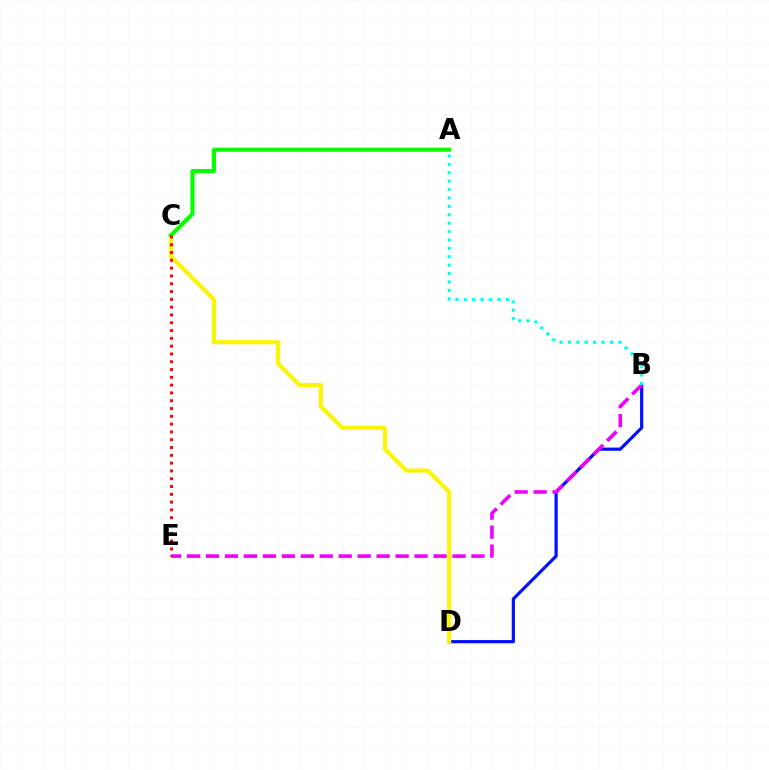{('B', 'D'): [{'color': '#0010ff', 'line_style': 'solid', 'thickness': 2.29}], ('C', 'D'): [{'color': '#fcf500', 'line_style': 'solid', 'thickness': 2.98}], ('B', 'E'): [{'color': '#ee00ff', 'line_style': 'dashed', 'thickness': 2.58}], ('A', 'C'): [{'color': '#08ff00', 'line_style': 'solid', 'thickness': 2.97}], ('A', 'B'): [{'color': '#00fff6', 'line_style': 'dotted', 'thickness': 2.28}], ('C', 'E'): [{'color': '#ff0000', 'line_style': 'dotted', 'thickness': 2.12}]}